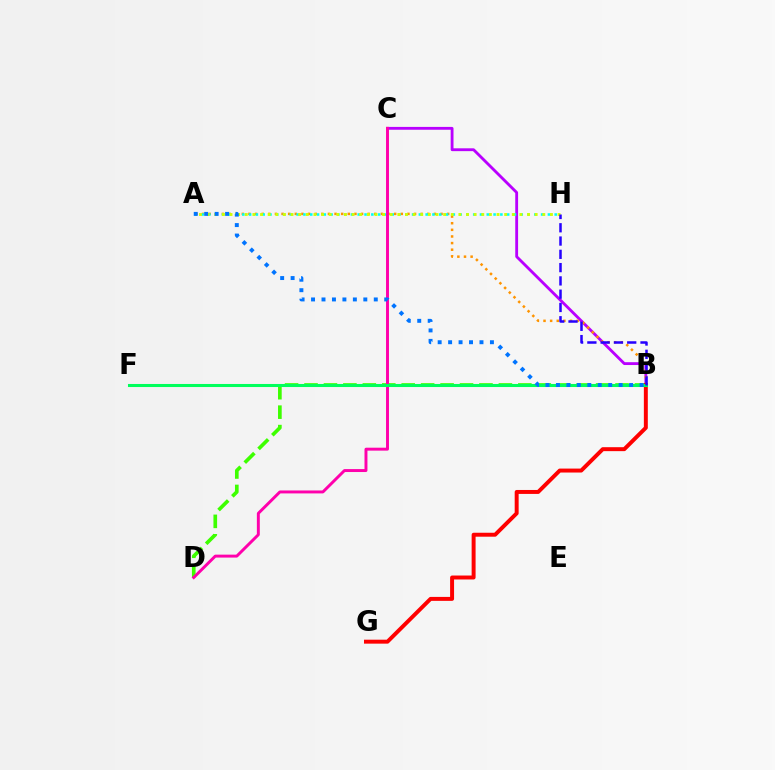{('B', 'D'): [{'color': '#3dff00', 'line_style': 'dashed', 'thickness': 2.64}], ('B', 'C'): [{'color': '#b900ff', 'line_style': 'solid', 'thickness': 2.04}], ('A', 'B'): [{'color': '#ff9400', 'line_style': 'dotted', 'thickness': 1.8}, {'color': '#0074ff', 'line_style': 'dotted', 'thickness': 2.84}], ('B', 'G'): [{'color': '#ff0000', 'line_style': 'solid', 'thickness': 2.85}], ('A', 'H'): [{'color': '#00fff6', 'line_style': 'dotted', 'thickness': 1.85}, {'color': '#d1ff00', 'line_style': 'dotted', 'thickness': 2.07}], ('C', 'D'): [{'color': '#ff00ac', 'line_style': 'solid', 'thickness': 2.12}], ('B', 'F'): [{'color': '#00ff5c', 'line_style': 'solid', 'thickness': 2.2}], ('B', 'H'): [{'color': '#2500ff', 'line_style': 'dashed', 'thickness': 1.8}]}